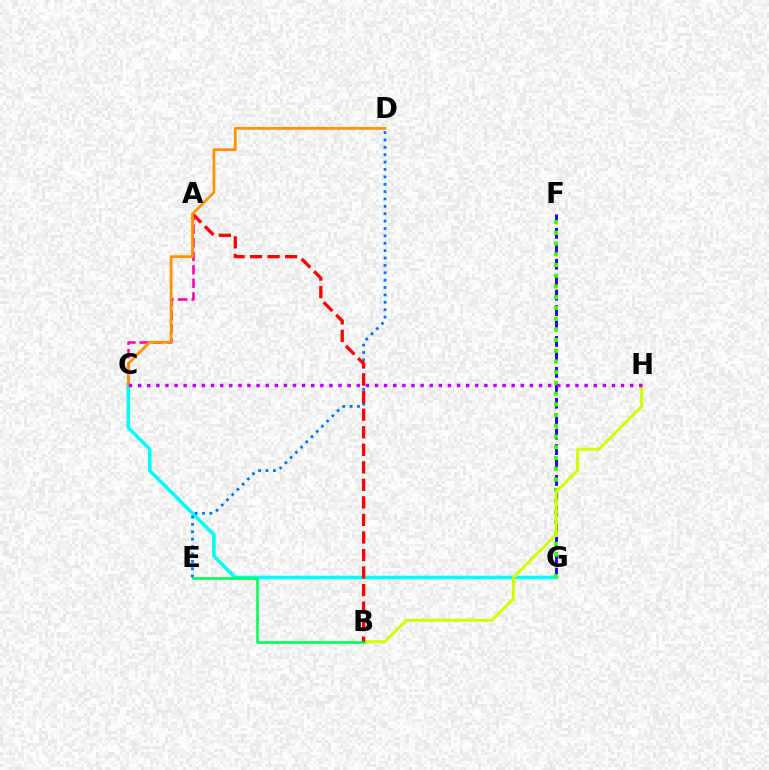{('F', 'G'): [{'color': '#2500ff', 'line_style': 'dashed', 'thickness': 2.1}, {'color': '#3dff00', 'line_style': 'dotted', 'thickness': 2.91}], ('C', 'G'): [{'color': '#00fff6', 'line_style': 'solid', 'thickness': 2.58}], ('B', 'H'): [{'color': '#d1ff00', 'line_style': 'solid', 'thickness': 2.17}], ('D', 'E'): [{'color': '#0074ff', 'line_style': 'dotted', 'thickness': 2.01}], ('A', 'C'): [{'color': '#ff00ac', 'line_style': 'dashed', 'thickness': 1.84}], ('B', 'E'): [{'color': '#00ff5c', 'line_style': 'solid', 'thickness': 1.89}], ('A', 'B'): [{'color': '#ff0000', 'line_style': 'dashed', 'thickness': 2.38}], ('C', 'D'): [{'color': '#ff9400', 'line_style': 'solid', 'thickness': 2.02}], ('C', 'H'): [{'color': '#b900ff', 'line_style': 'dotted', 'thickness': 2.48}]}